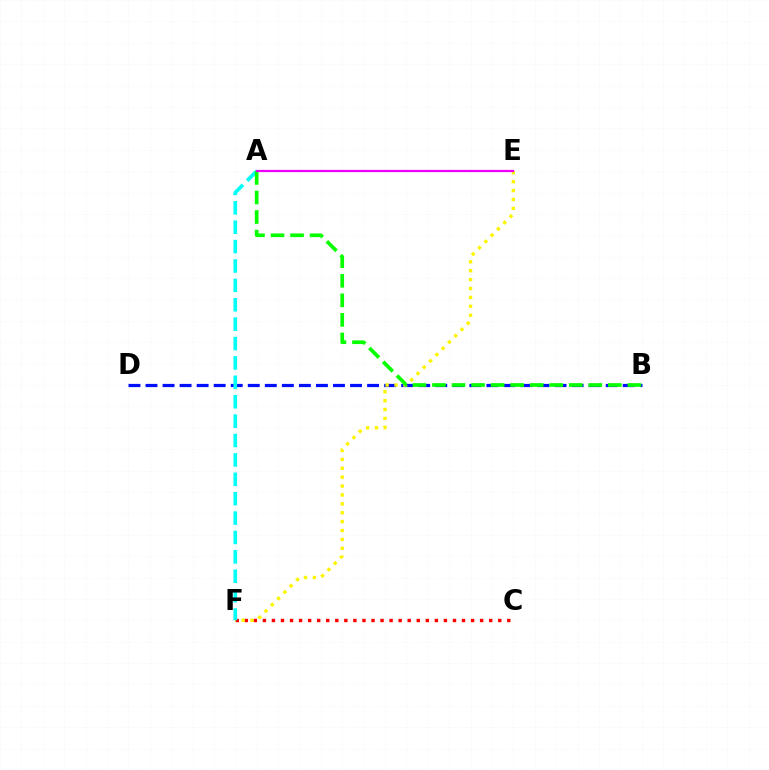{('B', 'D'): [{'color': '#0010ff', 'line_style': 'dashed', 'thickness': 2.32}], ('C', 'F'): [{'color': '#ff0000', 'line_style': 'dotted', 'thickness': 2.46}], ('E', 'F'): [{'color': '#fcf500', 'line_style': 'dotted', 'thickness': 2.42}], ('A', 'F'): [{'color': '#00fff6', 'line_style': 'dashed', 'thickness': 2.63}], ('A', 'B'): [{'color': '#08ff00', 'line_style': 'dashed', 'thickness': 2.65}], ('A', 'E'): [{'color': '#ee00ff', 'line_style': 'solid', 'thickness': 1.61}]}